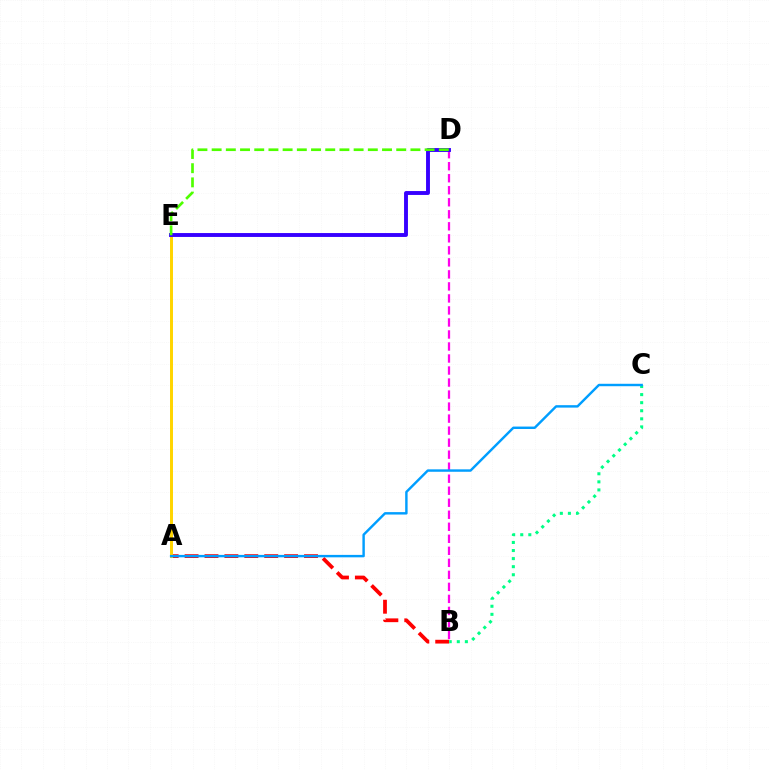{('A', 'B'): [{'color': '#ff0000', 'line_style': 'dashed', 'thickness': 2.7}], ('B', 'D'): [{'color': '#ff00ed', 'line_style': 'dashed', 'thickness': 1.63}], ('B', 'C'): [{'color': '#00ff86', 'line_style': 'dotted', 'thickness': 2.19}], ('A', 'E'): [{'color': '#ffd500', 'line_style': 'solid', 'thickness': 2.14}], ('A', 'C'): [{'color': '#009eff', 'line_style': 'solid', 'thickness': 1.75}], ('D', 'E'): [{'color': '#3700ff', 'line_style': 'solid', 'thickness': 2.8}, {'color': '#4fff00', 'line_style': 'dashed', 'thickness': 1.93}]}